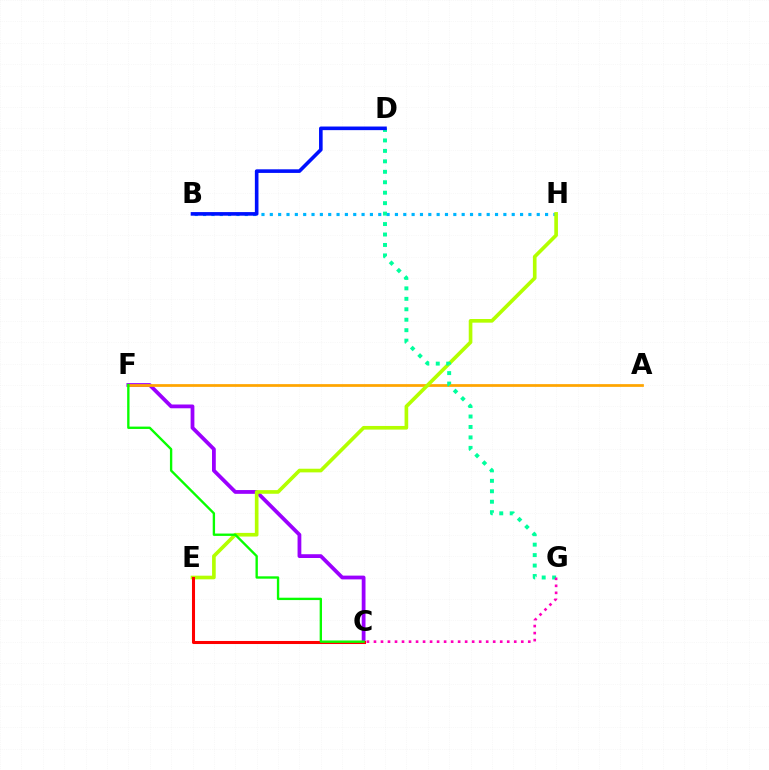{('C', 'F'): [{'color': '#9b00ff', 'line_style': 'solid', 'thickness': 2.72}, {'color': '#08ff00', 'line_style': 'solid', 'thickness': 1.7}], ('B', 'H'): [{'color': '#00b5ff', 'line_style': 'dotted', 'thickness': 2.27}], ('A', 'F'): [{'color': '#ffa500', 'line_style': 'solid', 'thickness': 1.97}], ('E', 'H'): [{'color': '#b3ff00', 'line_style': 'solid', 'thickness': 2.63}], ('D', 'G'): [{'color': '#00ff9d', 'line_style': 'dotted', 'thickness': 2.84}], ('C', 'G'): [{'color': '#ff00bd', 'line_style': 'dotted', 'thickness': 1.91}], ('C', 'E'): [{'color': '#ff0000', 'line_style': 'solid', 'thickness': 2.2}], ('B', 'D'): [{'color': '#0010ff', 'line_style': 'solid', 'thickness': 2.6}]}